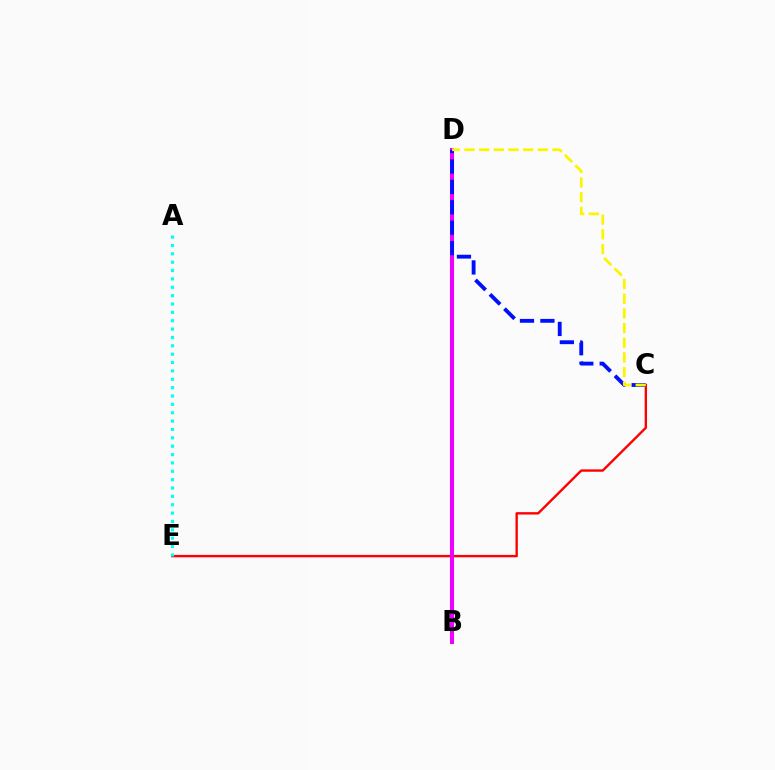{('C', 'E'): [{'color': '#ff0000', 'line_style': 'solid', 'thickness': 1.71}], ('B', 'D'): [{'color': '#08ff00', 'line_style': 'solid', 'thickness': 1.71}, {'color': '#ee00ff', 'line_style': 'solid', 'thickness': 2.92}], ('A', 'E'): [{'color': '#00fff6', 'line_style': 'dotted', 'thickness': 2.27}], ('C', 'D'): [{'color': '#0010ff', 'line_style': 'dashed', 'thickness': 2.77}, {'color': '#fcf500', 'line_style': 'dashed', 'thickness': 1.99}]}